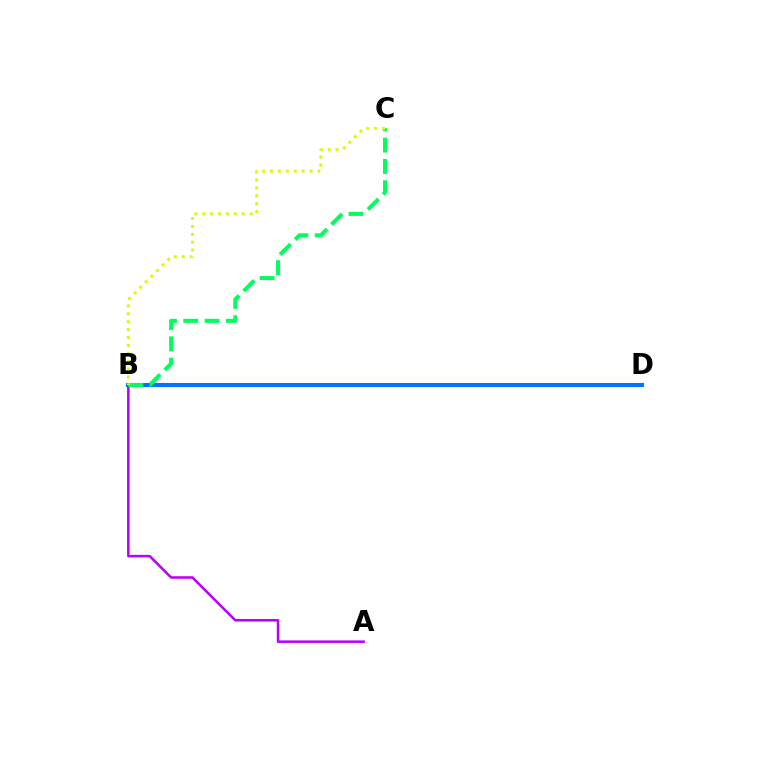{('B', 'D'): [{'color': '#ff0000', 'line_style': 'dotted', 'thickness': 1.67}, {'color': '#0074ff', 'line_style': 'solid', 'thickness': 2.93}], ('A', 'B'): [{'color': '#b900ff', 'line_style': 'solid', 'thickness': 1.82}], ('B', 'C'): [{'color': '#00ff5c', 'line_style': 'dashed', 'thickness': 2.9}, {'color': '#d1ff00', 'line_style': 'dotted', 'thickness': 2.15}]}